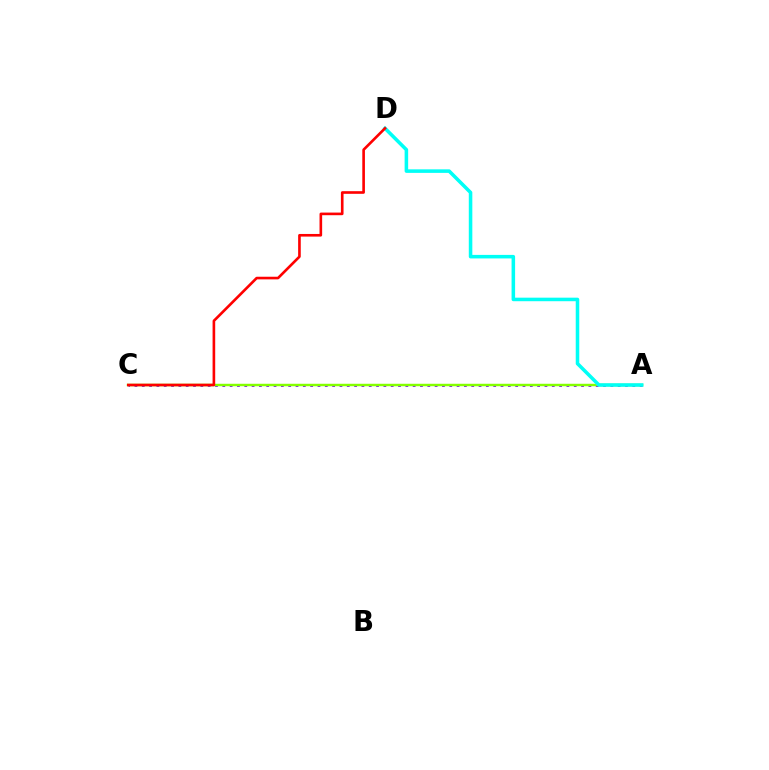{('A', 'C'): [{'color': '#7200ff', 'line_style': 'dotted', 'thickness': 1.99}, {'color': '#84ff00', 'line_style': 'solid', 'thickness': 1.76}], ('A', 'D'): [{'color': '#00fff6', 'line_style': 'solid', 'thickness': 2.55}], ('C', 'D'): [{'color': '#ff0000', 'line_style': 'solid', 'thickness': 1.89}]}